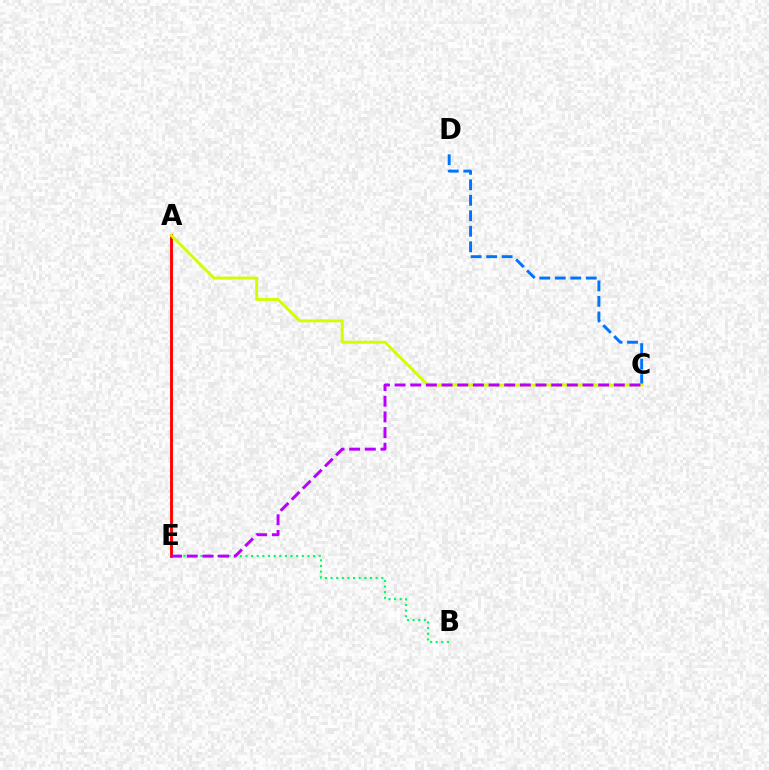{('B', 'E'): [{'color': '#00ff5c', 'line_style': 'dotted', 'thickness': 1.53}], ('A', 'E'): [{'color': '#ff0000', 'line_style': 'solid', 'thickness': 2.07}], ('C', 'D'): [{'color': '#0074ff', 'line_style': 'dashed', 'thickness': 2.1}], ('A', 'C'): [{'color': '#d1ff00', 'line_style': 'solid', 'thickness': 2.12}], ('C', 'E'): [{'color': '#b900ff', 'line_style': 'dashed', 'thickness': 2.13}]}